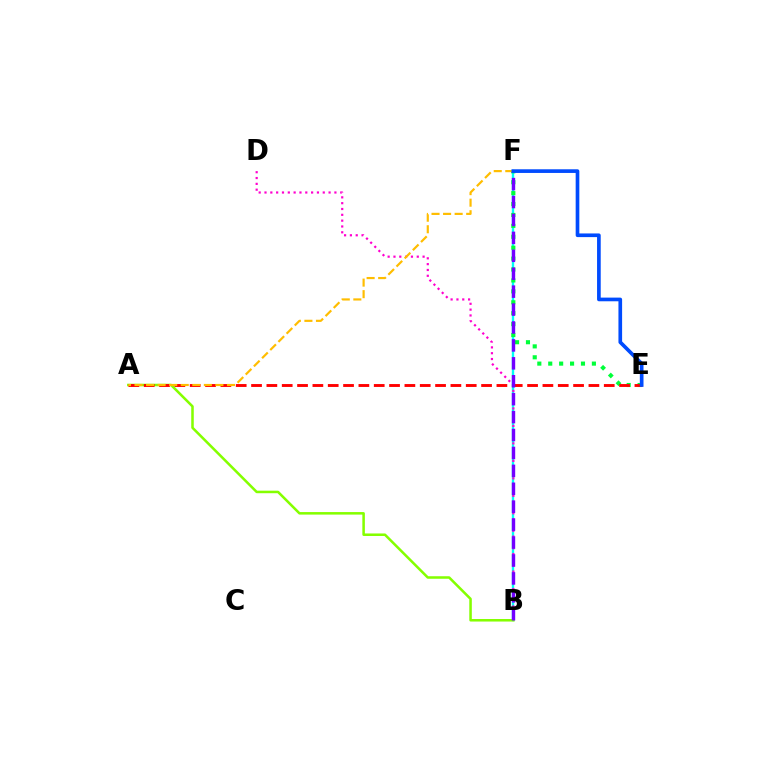{('B', 'F'): [{'color': '#00fff6', 'line_style': 'solid', 'thickness': 1.72}, {'color': '#7200ff', 'line_style': 'dashed', 'thickness': 2.43}], ('B', 'D'): [{'color': '#ff00cf', 'line_style': 'dotted', 'thickness': 1.58}], ('A', 'B'): [{'color': '#84ff00', 'line_style': 'solid', 'thickness': 1.82}], ('E', 'F'): [{'color': '#00ff39', 'line_style': 'dotted', 'thickness': 2.97}, {'color': '#004bff', 'line_style': 'solid', 'thickness': 2.64}], ('A', 'E'): [{'color': '#ff0000', 'line_style': 'dashed', 'thickness': 2.08}], ('A', 'F'): [{'color': '#ffbd00', 'line_style': 'dashed', 'thickness': 1.57}]}